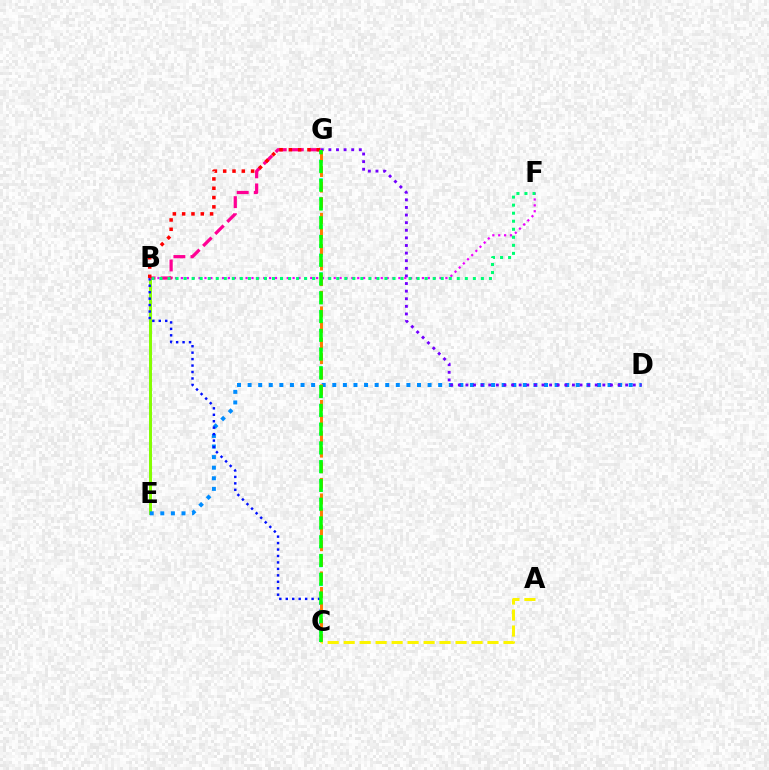{('B', 'E'): [{'color': '#84ff00', 'line_style': 'solid', 'thickness': 2.14}], ('C', 'G'): [{'color': '#00fff6', 'line_style': 'dotted', 'thickness': 2.55}, {'color': '#ff7c00', 'line_style': 'dashed', 'thickness': 2.12}, {'color': '#08ff00', 'line_style': 'dashed', 'thickness': 2.55}], ('D', 'E'): [{'color': '#008cff', 'line_style': 'dotted', 'thickness': 2.88}], ('B', 'C'): [{'color': '#0010ff', 'line_style': 'dotted', 'thickness': 1.75}], ('A', 'C'): [{'color': '#fcf500', 'line_style': 'dashed', 'thickness': 2.17}], ('D', 'G'): [{'color': '#7200ff', 'line_style': 'dotted', 'thickness': 2.07}], ('B', 'F'): [{'color': '#ee00ff', 'line_style': 'dotted', 'thickness': 1.6}, {'color': '#00ff74', 'line_style': 'dotted', 'thickness': 2.18}], ('B', 'G'): [{'color': '#ff0094', 'line_style': 'dashed', 'thickness': 2.32}, {'color': '#ff0000', 'line_style': 'dotted', 'thickness': 2.53}]}